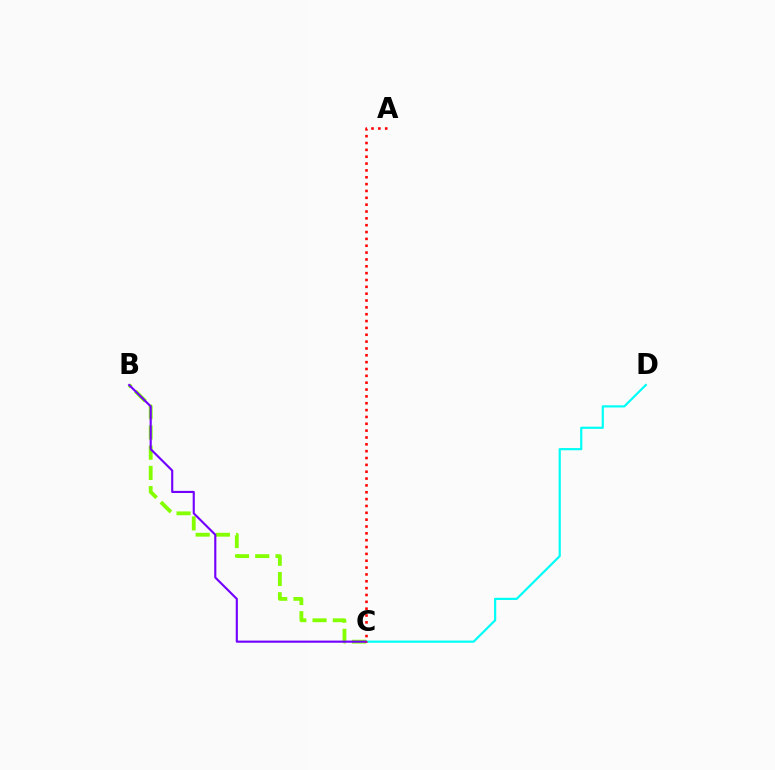{('C', 'D'): [{'color': '#00fff6', 'line_style': 'solid', 'thickness': 1.58}], ('B', 'C'): [{'color': '#84ff00', 'line_style': 'dashed', 'thickness': 2.75}, {'color': '#7200ff', 'line_style': 'solid', 'thickness': 1.53}], ('A', 'C'): [{'color': '#ff0000', 'line_style': 'dotted', 'thickness': 1.86}]}